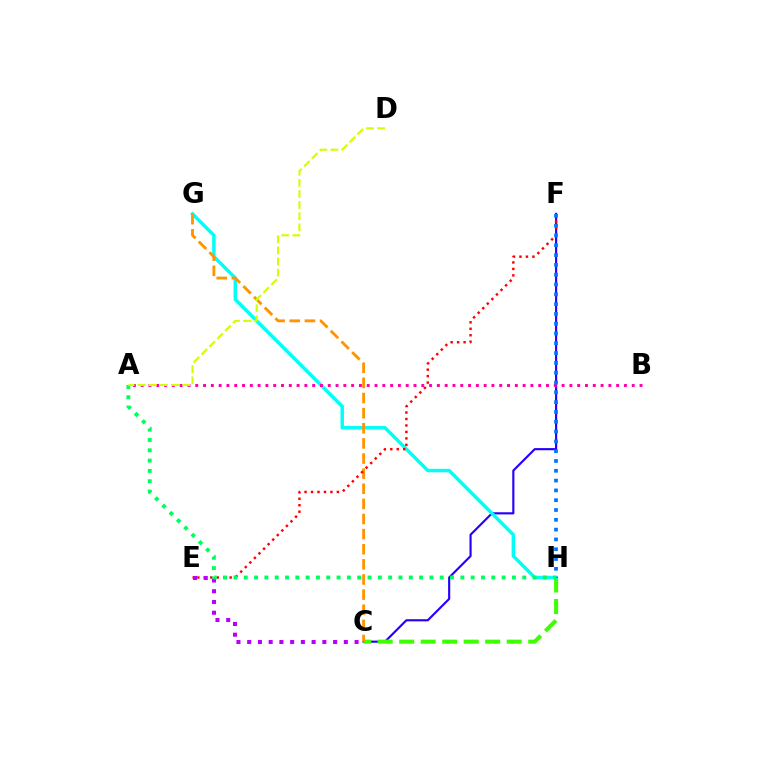{('C', 'F'): [{'color': '#2500ff', 'line_style': 'solid', 'thickness': 1.54}], ('C', 'H'): [{'color': '#3dff00', 'line_style': 'dashed', 'thickness': 2.92}], ('G', 'H'): [{'color': '#00fff6', 'line_style': 'solid', 'thickness': 2.49}], ('C', 'G'): [{'color': '#ff9400', 'line_style': 'dashed', 'thickness': 2.05}], ('E', 'F'): [{'color': '#ff0000', 'line_style': 'dotted', 'thickness': 1.76}], ('C', 'E'): [{'color': '#b900ff', 'line_style': 'dotted', 'thickness': 2.92}], ('A', 'B'): [{'color': '#ff00ac', 'line_style': 'dotted', 'thickness': 2.12}], ('F', 'H'): [{'color': '#0074ff', 'line_style': 'dotted', 'thickness': 2.66}], ('A', 'H'): [{'color': '#00ff5c', 'line_style': 'dotted', 'thickness': 2.8}], ('A', 'D'): [{'color': '#d1ff00', 'line_style': 'dashed', 'thickness': 1.51}]}